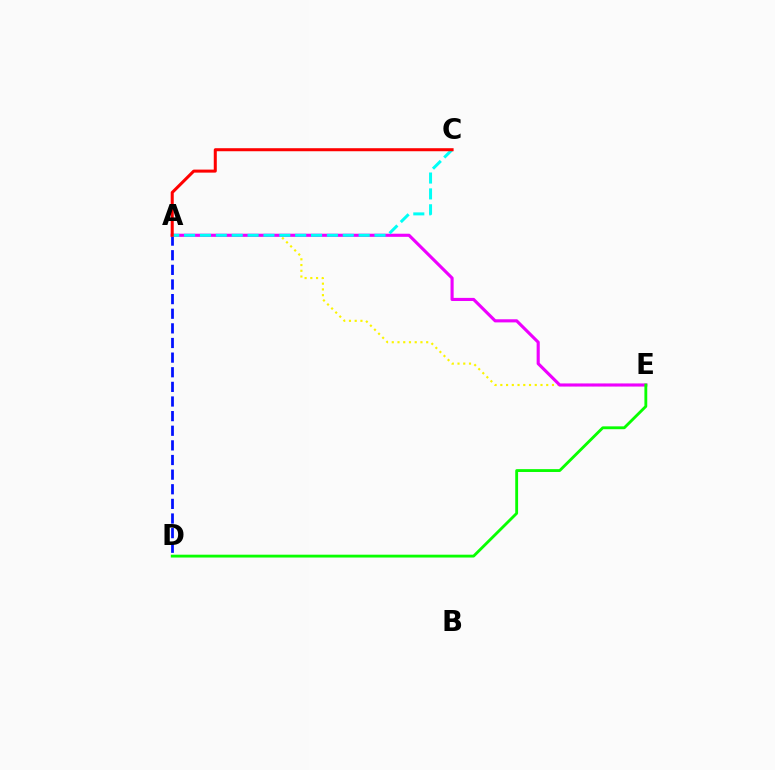{('A', 'D'): [{'color': '#0010ff', 'line_style': 'dashed', 'thickness': 1.99}], ('A', 'E'): [{'color': '#fcf500', 'line_style': 'dotted', 'thickness': 1.56}, {'color': '#ee00ff', 'line_style': 'solid', 'thickness': 2.24}], ('A', 'C'): [{'color': '#00fff6', 'line_style': 'dashed', 'thickness': 2.16}, {'color': '#ff0000', 'line_style': 'solid', 'thickness': 2.18}], ('D', 'E'): [{'color': '#08ff00', 'line_style': 'solid', 'thickness': 2.05}]}